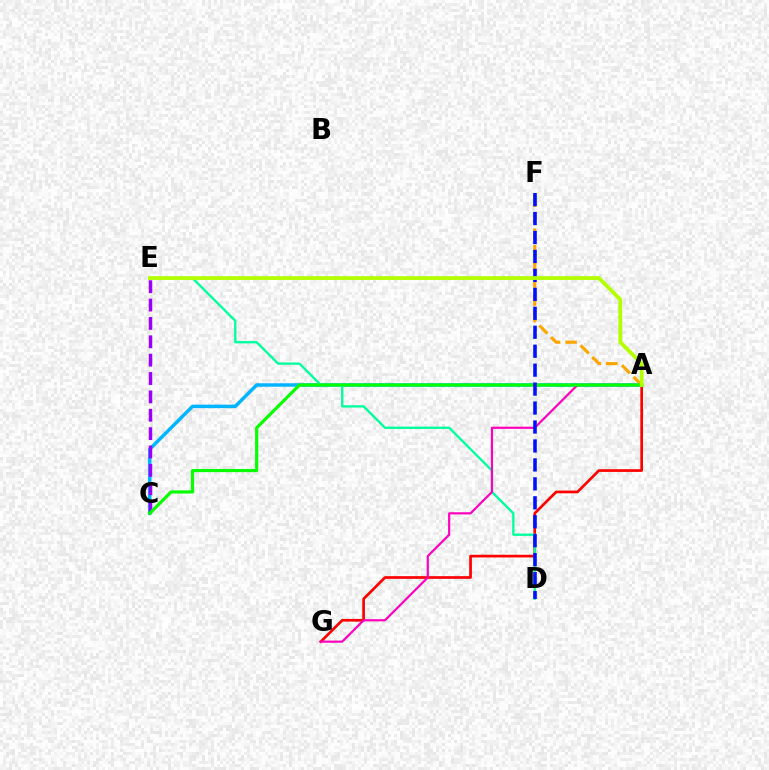{('A', 'C'): [{'color': '#00b5ff', 'line_style': 'solid', 'thickness': 2.51}, {'color': '#08ff00', 'line_style': 'solid', 'thickness': 2.29}], ('C', 'E'): [{'color': '#9b00ff', 'line_style': 'dashed', 'thickness': 2.5}], ('A', 'G'): [{'color': '#ff0000', 'line_style': 'solid', 'thickness': 1.94}, {'color': '#ff00bd', 'line_style': 'solid', 'thickness': 1.57}], ('D', 'E'): [{'color': '#00ff9d', 'line_style': 'solid', 'thickness': 1.66}], ('A', 'F'): [{'color': '#ffa500', 'line_style': 'dashed', 'thickness': 2.24}], ('D', 'F'): [{'color': '#0010ff', 'line_style': 'dashed', 'thickness': 2.57}], ('A', 'E'): [{'color': '#b3ff00', 'line_style': 'solid', 'thickness': 2.73}]}